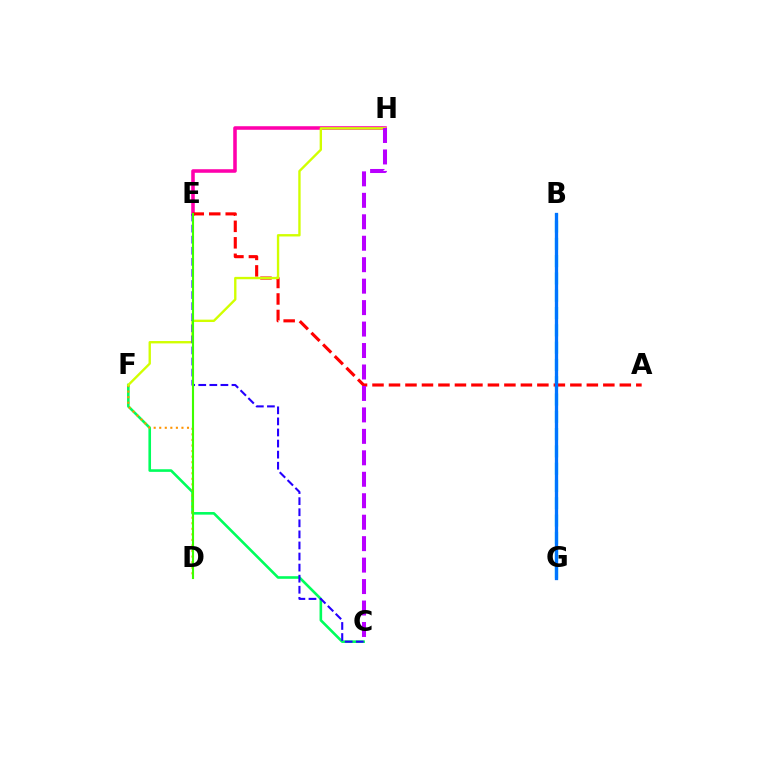{('E', 'H'): [{'color': '#ff00ac', 'line_style': 'solid', 'thickness': 2.56}], ('C', 'F'): [{'color': '#00ff5c', 'line_style': 'solid', 'thickness': 1.88}], ('B', 'G'): [{'color': '#00fff6', 'line_style': 'dashed', 'thickness': 2.35}, {'color': '#0074ff', 'line_style': 'solid', 'thickness': 2.37}], ('A', 'E'): [{'color': '#ff0000', 'line_style': 'dashed', 'thickness': 2.24}], ('D', 'F'): [{'color': '#ff9400', 'line_style': 'dotted', 'thickness': 1.51}], ('F', 'H'): [{'color': '#d1ff00', 'line_style': 'solid', 'thickness': 1.7}], ('C', 'E'): [{'color': '#2500ff', 'line_style': 'dashed', 'thickness': 1.5}], ('C', 'H'): [{'color': '#b900ff', 'line_style': 'dashed', 'thickness': 2.92}], ('D', 'E'): [{'color': '#3dff00', 'line_style': 'solid', 'thickness': 1.52}]}